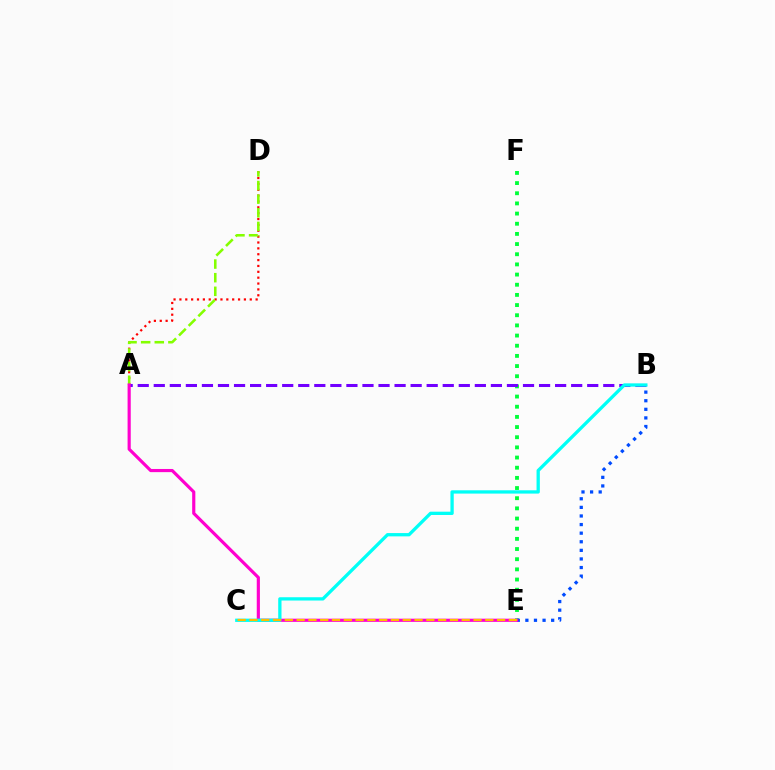{('A', 'D'): [{'color': '#ff0000', 'line_style': 'dotted', 'thickness': 1.59}, {'color': '#84ff00', 'line_style': 'dashed', 'thickness': 1.85}], ('E', 'F'): [{'color': '#00ff39', 'line_style': 'dotted', 'thickness': 2.76}], ('B', 'E'): [{'color': '#004bff', 'line_style': 'dotted', 'thickness': 2.34}], ('A', 'B'): [{'color': '#7200ff', 'line_style': 'dashed', 'thickness': 2.18}], ('A', 'E'): [{'color': '#ff00cf', 'line_style': 'solid', 'thickness': 2.28}], ('B', 'C'): [{'color': '#00fff6', 'line_style': 'solid', 'thickness': 2.37}], ('C', 'E'): [{'color': '#ffbd00', 'line_style': 'dashed', 'thickness': 1.6}]}